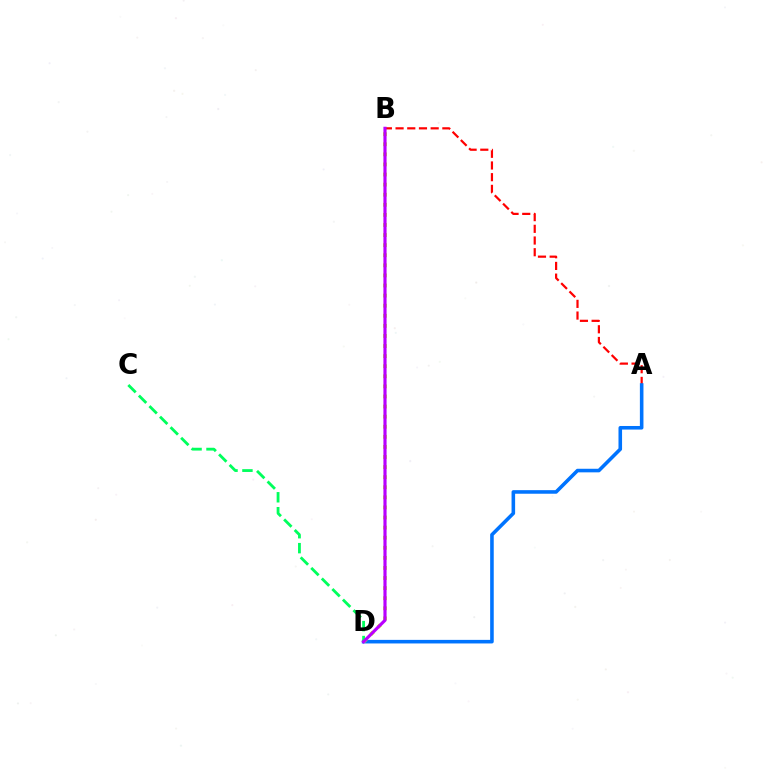{('A', 'B'): [{'color': '#ff0000', 'line_style': 'dashed', 'thickness': 1.59}], ('A', 'D'): [{'color': '#0074ff', 'line_style': 'solid', 'thickness': 2.57}], ('B', 'D'): [{'color': '#d1ff00', 'line_style': 'dotted', 'thickness': 2.74}, {'color': '#b900ff', 'line_style': 'solid', 'thickness': 2.28}], ('C', 'D'): [{'color': '#00ff5c', 'line_style': 'dashed', 'thickness': 2.03}]}